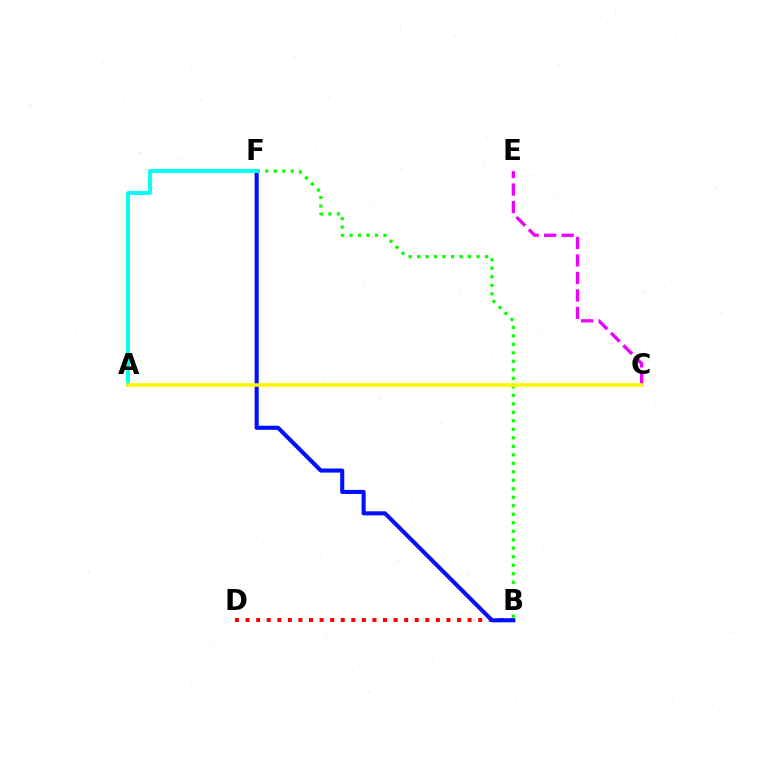{('B', 'F'): [{'color': '#08ff00', 'line_style': 'dotted', 'thickness': 2.31}, {'color': '#0010ff', 'line_style': 'solid', 'thickness': 2.94}], ('B', 'D'): [{'color': '#ff0000', 'line_style': 'dotted', 'thickness': 2.87}], ('A', 'F'): [{'color': '#00fff6', 'line_style': 'solid', 'thickness': 2.8}], ('C', 'E'): [{'color': '#ee00ff', 'line_style': 'dashed', 'thickness': 2.38}], ('A', 'C'): [{'color': '#fcf500', 'line_style': 'solid', 'thickness': 2.57}]}